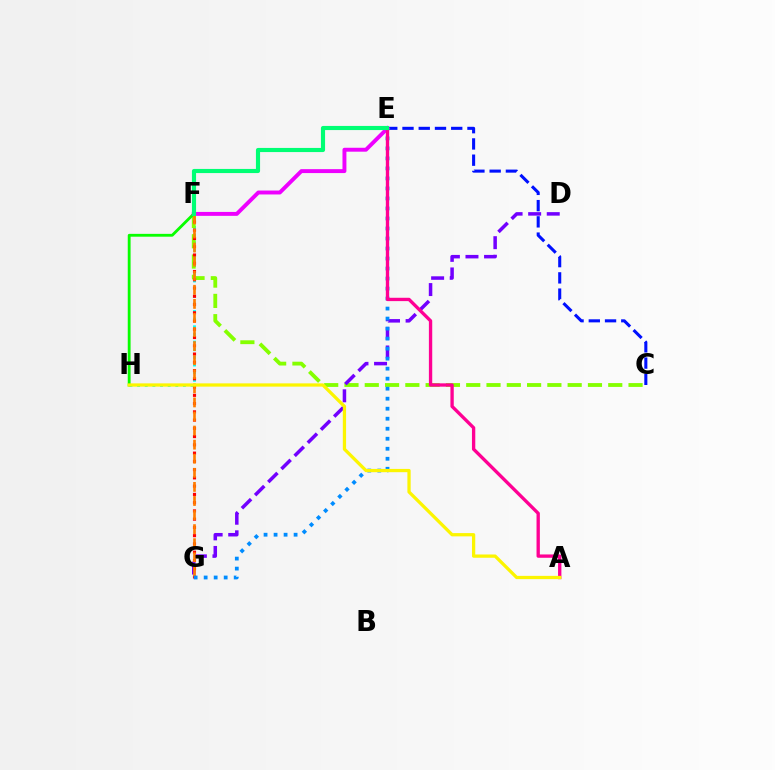{('F', 'H'): [{'color': '#00fff6', 'line_style': 'dotted', 'thickness': 2.08}, {'color': '#08ff00', 'line_style': 'solid', 'thickness': 2.04}], ('C', 'F'): [{'color': '#84ff00', 'line_style': 'dashed', 'thickness': 2.76}], ('C', 'E'): [{'color': '#0010ff', 'line_style': 'dashed', 'thickness': 2.21}], ('D', 'G'): [{'color': '#7200ff', 'line_style': 'dashed', 'thickness': 2.52}], ('F', 'G'): [{'color': '#ff0000', 'line_style': 'dotted', 'thickness': 2.24}, {'color': '#ff7c00', 'line_style': 'dashed', 'thickness': 1.91}], ('E', 'F'): [{'color': '#ee00ff', 'line_style': 'solid', 'thickness': 2.82}, {'color': '#00ff74', 'line_style': 'solid', 'thickness': 2.97}], ('E', 'G'): [{'color': '#008cff', 'line_style': 'dotted', 'thickness': 2.72}], ('A', 'E'): [{'color': '#ff0094', 'line_style': 'solid', 'thickness': 2.4}], ('A', 'H'): [{'color': '#fcf500', 'line_style': 'solid', 'thickness': 2.35}]}